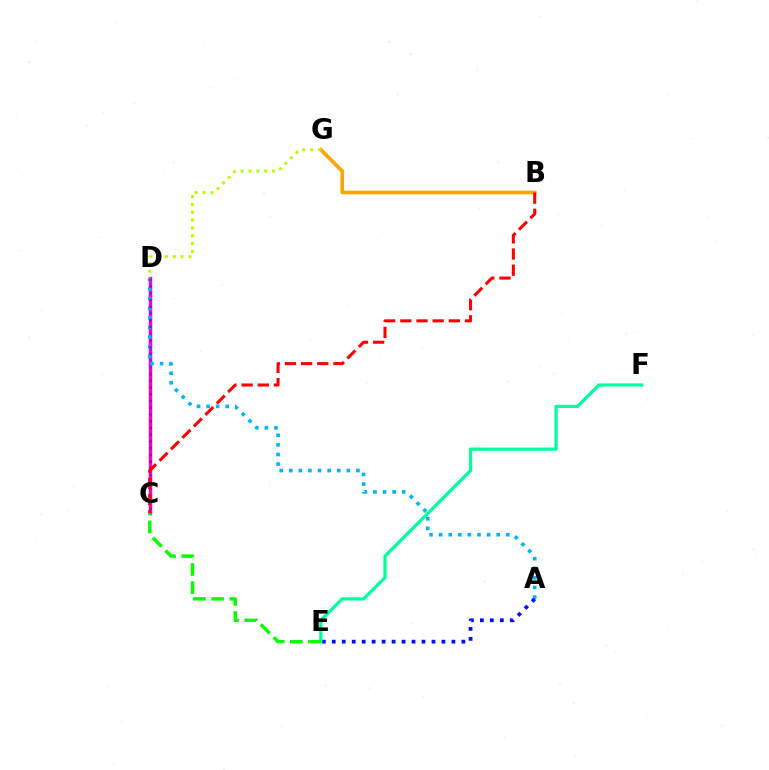{('C', 'D'): [{'color': '#ff00bd', 'line_style': 'solid', 'thickness': 2.5}, {'color': '#9b00ff', 'line_style': 'dotted', 'thickness': 1.83}], ('B', 'G'): [{'color': '#ffa500', 'line_style': 'solid', 'thickness': 2.63}], ('A', 'D'): [{'color': '#00b5ff', 'line_style': 'dotted', 'thickness': 2.61}], ('D', 'G'): [{'color': '#b3ff00', 'line_style': 'dotted', 'thickness': 2.13}], ('A', 'E'): [{'color': '#0010ff', 'line_style': 'dotted', 'thickness': 2.71}], ('E', 'F'): [{'color': '#00ff9d', 'line_style': 'solid', 'thickness': 2.31}], ('B', 'C'): [{'color': '#ff0000', 'line_style': 'dashed', 'thickness': 2.2}], ('C', 'E'): [{'color': '#08ff00', 'line_style': 'dashed', 'thickness': 2.47}]}